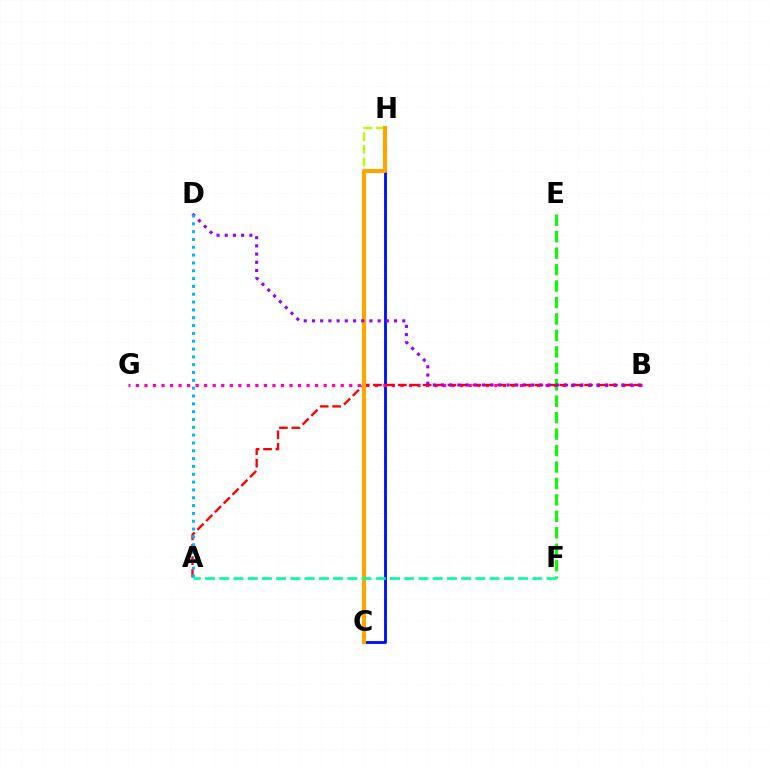{('E', 'F'): [{'color': '#08ff00', 'line_style': 'dashed', 'thickness': 2.23}], ('C', 'H'): [{'color': '#0010ff', 'line_style': 'solid', 'thickness': 2.06}, {'color': '#b3ff00', 'line_style': 'dashed', 'thickness': 1.72}, {'color': '#ffa500', 'line_style': 'solid', 'thickness': 2.97}], ('B', 'G'): [{'color': '#ff00bd', 'line_style': 'dotted', 'thickness': 2.32}], ('A', 'B'): [{'color': '#ff0000', 'line_style': 'dashed', 'thickness': 1.69}], ('B', 'D'): [{'color': '#9b00ff', 'line_style': 'dotted', 'thickness': 2.23}], ('A', 'D'): [{'color': '#00b5ff', 'line_style': 'dotted', 'thickness': 2.13}], ('A', 'F'): [{'color': '#00ff9d', 'line_style': 'dashed', 'thickness': 1.93}]}